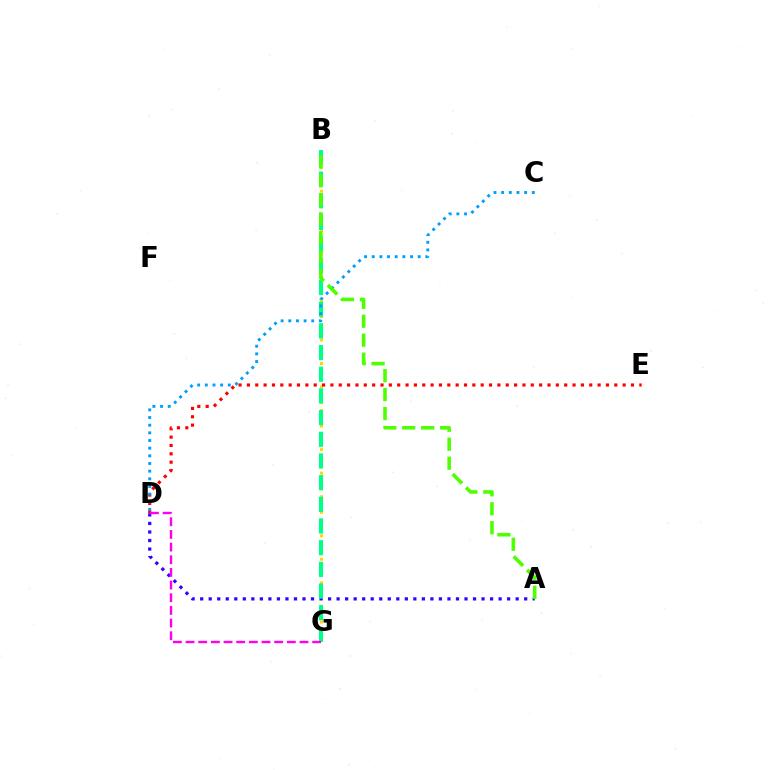{('B', 'G'): [{'color': '#ffd500', 'line_style': 'dotted', 'thickness': 2.13}, {'color': '#00ff86', 'line_style': 'dashed', 'thickness': 2.95}], ('A', 'D'): [{'color': '#3700ff', 'line_style': 'dotted', 'thickness': 2.32}], ('D', 'E'): [{'color': '#ff0000', 'line_style': 'dotted', 'thickness': 2.27}], ('D', 'G'): [{'color': '#ff00ed', 'line_style': 'dashed', 'thickness': 1.72}], ('C', 'D'): [{'color': '#009eff', 'line_style': 'dotted', 'thickness': 2.08}], ('A', 'B'): [{'color': '#4fff00', 'line_style': 'dashed', 'thickness': 2.58}]}